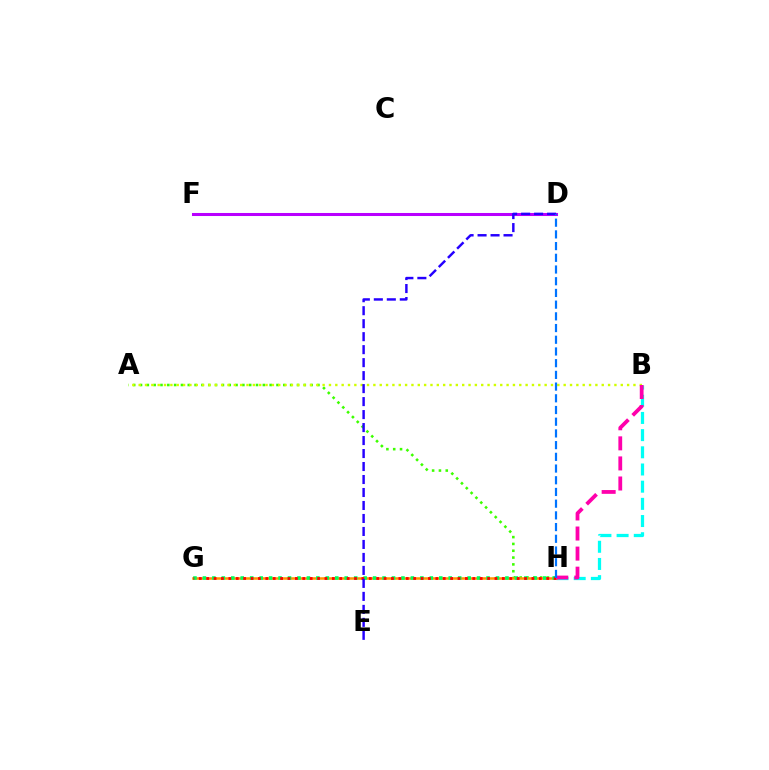{('A', 'H'): [{'color': '#3dff00', 'line_style': 'dotted', 'thickness': 1.85}], ('A', 'B'): [{'color': '#d1ff00', 'line_style': 'dotted', 'thickness': 1.72}], ('D', 'F'): [{'color': '#b900ff', 'line_style': 'solid', 'thickness': 2.19}], ('B', 'H'): [{'color': '#00fff6', 'line_style': 'dashed', 'thickness': 2.33}, {'color': '#ff00ac', 'line_style': 'dashed', 'thickness': 2.73}], ('G', 'H'): [{'color': '#ff9400', 'line_style': 'solid', 'thickness': 1.83}, {'color': '#00ff5c', 'line_style': 'dotted', 'thickness': 2.57}, {'color': '#ff0000', 'line_style': 'dotted', 'thickness': 2.01}], ('D', 'E'): [{'color': '#2500ff', 'line_style': 'dashed', 'thickness': 1.76}], ('D', 'H'): [{'color': '#0074ff', 'line_style': 'dashed', 'thickness': 1.59}]}